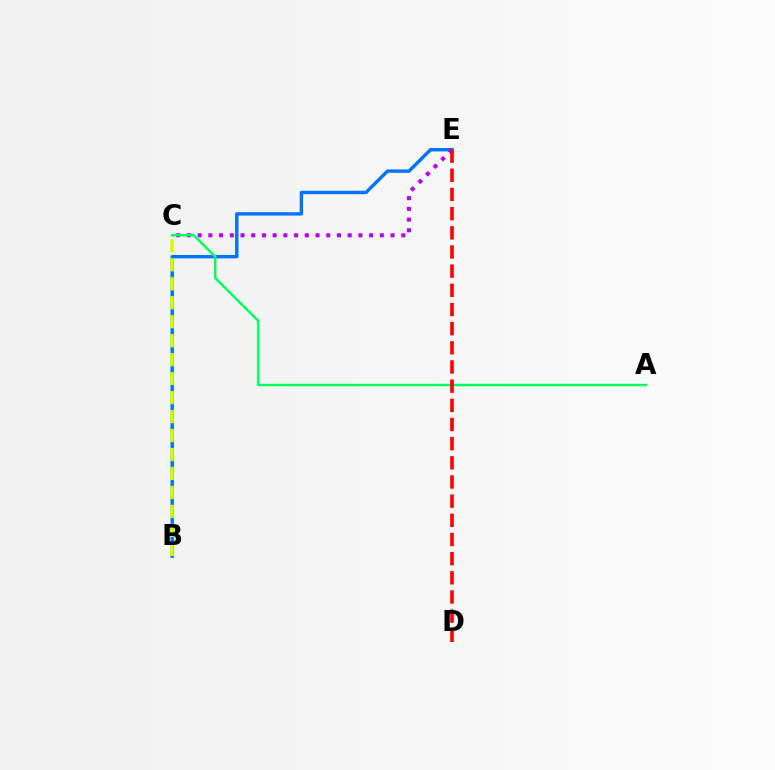{('B', 'E'): [{'color': '#0074ff', 'line_style': 'solid', 'thickness': 2.45}], ('C', 'E'): [{'color': '#b900ff', 'line_style': 'dotted', 'thickness': 2.91}], ('B', 'C'): [{'color': '#d1ff00', 'line_style': 'dashed', 'thickness': 2.58}], ('A', 'C'): [{'color': '#00ff5c', 'line_style': 'solid', 'thickness': 1.76}], ('D', 'E'): [{'color': '#ff0000', 'line_style': 'dashed', 'thickness': 2.6}]}